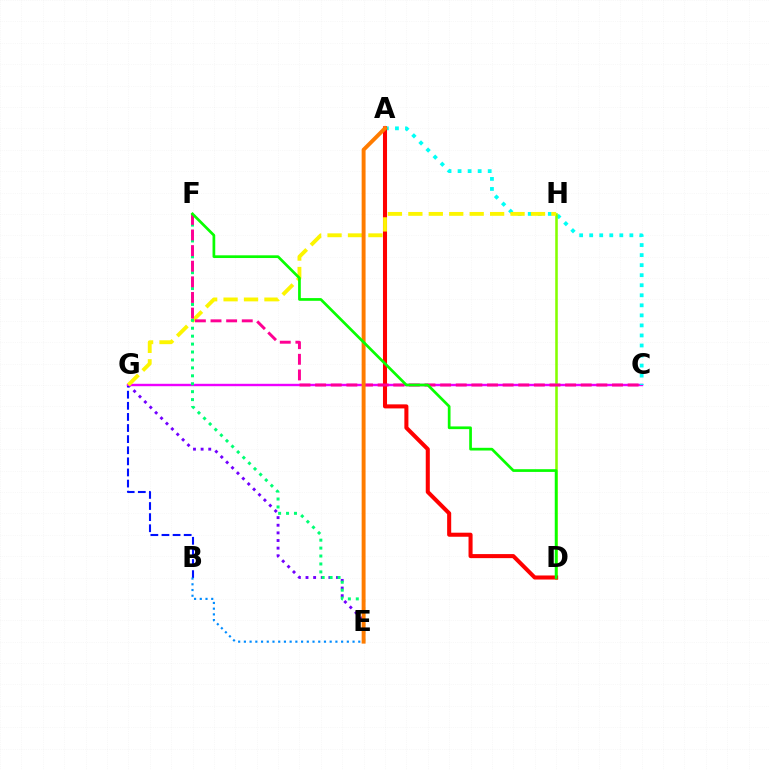{('E', 'G'): [{'color': '#7200ff', 'line_style': 'dotted', 'thickness': 2.07}], ('B', 'G'): [{'color': '#0010ff', 'line_style': 'dashed', 'thickness': 1.51}], ('C', 'G'): [{'color': '#ee00ff', 'line_style': 'solid', 'thickness': 1.73}], ('A', 'C'): [{'color': '#00fff6', 'line_style': 'dotted', 'thickness': 2.73}], ('D', 'H'): [{'color': '#84ff00', 'line_style': 'solid', 'thickness': 1.84}], ('A', 'D'): [{'color': '#ff0000', 'line_style': 'solid', 'thickness': 2.92}], ('G', 'H'): [{'color': '#fcf500', 'line_style': 'dashed', 'thickness': 2.78}], ('E', 'F'): [{'color': '#00ff74', 'line_style': 'dotted', 'thickness': 2.16}], ('C', 'F'): [{'color': '#ff0094', 'line_style': 'dashed', 'thickness': 2.12}], ('A', 'E'): [{'color': '#ff7c00', 'line_style': 'solid', 'thickness': 2.82}], ('D', 'F'): [{'color': '#08ff00', 'line_style': 'solid', 'thickness': 1.95}], ('B', 'E'): [{'color': '#008cff', 'line_style': 'dotted', 'thickness': 1.55}]}